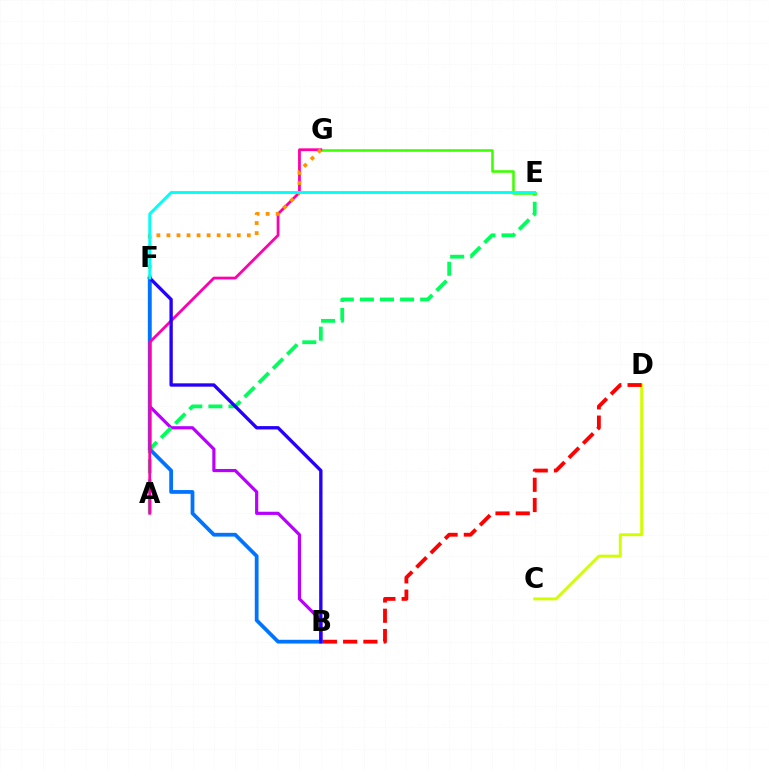{('B', 'F'): [{'color': '#b900ff', 'line_style': 'solid', 'thickness': 2.3}, {'color': '#0074ff', 'line_style': 'solid', 'thickness': 2.71}, {'color': '#2500ff', 'line_style': 'solid', 'thickness': 2.4}], ('A', 'E'): [{'color': '#00ff5c', 'line_style': 'dashed', 'thickness': 2.73}], ('E', 'G'): [{'color': '#3dff00', 'line_style': 'solid', 'thickness': 1.85}], ('C', 'D'): [{'color': '#d1ff00', 'line_style': 'solid', 'thickness': 2.09}], ('B', 'D'): [{'color': '#ff0000', 'line_style': 'dashed', 'thickness': 2.75}], ('A', 'G'): [{'color': '#ff00ac', 'line_style': 'solid', 'thickness': 2.0}], ('F', 'G'): [{'color': '#ff9400', 'line_style': 'dotted', 'thickness': 2.73}], ('E', 'F'): [{'color': '#00fff6', 'line_style': 'solid', 'thickness': 2.06}]}